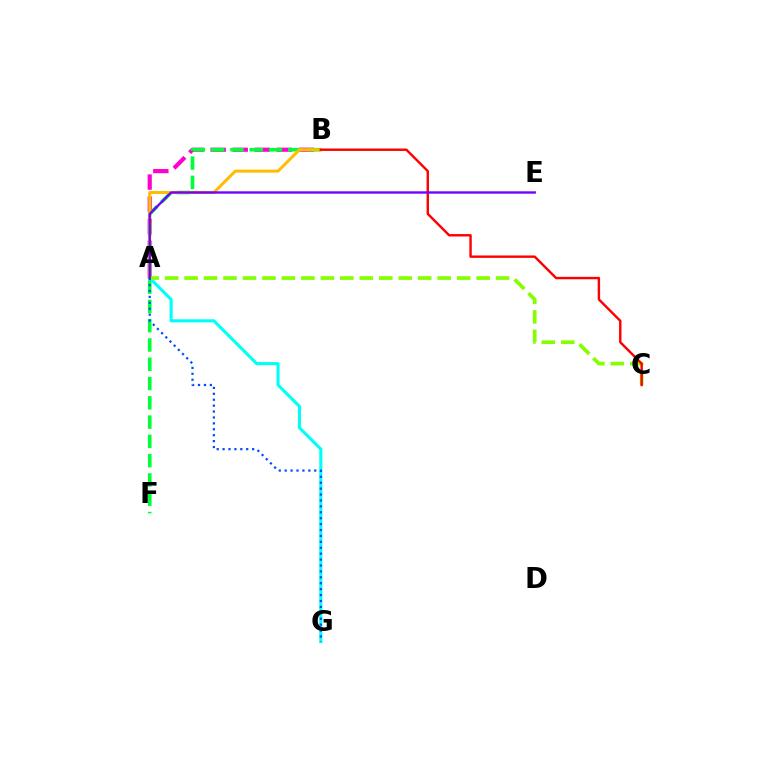{('A', 'B'): [{'color': '#ff00cf', 'line_style': 'dashed', 'thickness': 3.0}, {'color': '#ffbd00', 'line_style': 'solid', 'thickness': 2.15}], ('B', 'F'): [{'color': '#00ff39', 'line_style': 'dashed', 'thickness': 2.62}], ('A', 'G'): [{'color': '#00fff6', 'line_style': 'solid', 'thickness': 2.24}, {'color': '#004bff', 'line_style': 'dotted', 'thickness': 1.61}], ('A', 'C'): [{'color': '#84ff00', 'line_style': 'dashed', 'thickness': 2.64}], ('B', 'C'): [{'color': '#ff0000', 'line_style': 'solid', 'thickness': 1.74}], ('A', 'E'): [{'color': '#7200ff', 'line_style': 'solid', 'thickness': 1.7}]}